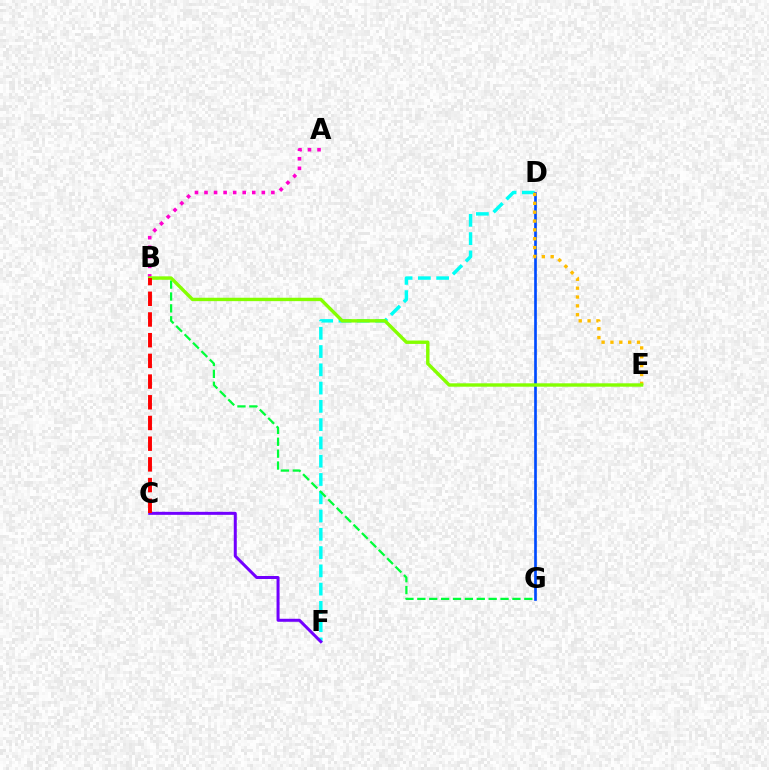{('D', 'F'): [{'color': '#00fff6', 'line_style': 'dashed', 'thickness': 2.48}], ('B', 'G'): [{'color': '#00ff39', 'line_style': 'dashed', 'thickness': 1.62}], ('C', 'F'): [{'color': '#7200ff', 'line_style': 'solid', 'thickness': 2.17}], ('A', 'B'): [{'color': '#ff00cf', 'line_style': 'dotted', 'thickness': 2.6}], ('D', 'G'): [{'color': '#004bff', 'line_style': 'solid', 'thickness': 1.93}], ('D', 'E'): [{'color': '#ffbd00', 'line_style': 'dotted', 'thickness': 2.41}], ('B', 'E'): [{'color': '#84ff00', 'line_style': 'solid', 'thickness': 2.44}], ('B', 'C'): [{'color': '#ff0000', 'line_style': 'dashed', 'thickness': 2.81}]}